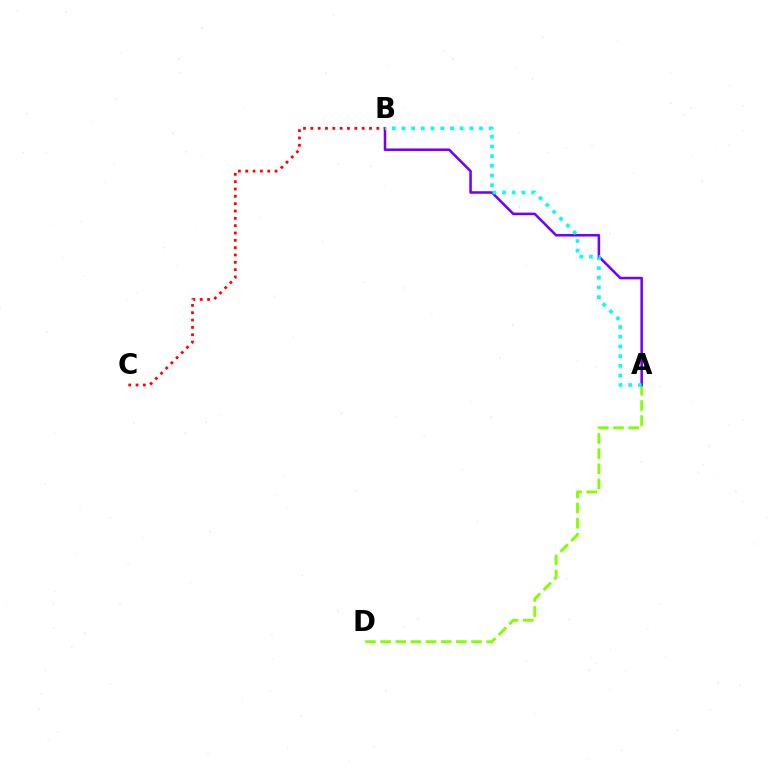{('A', 'D'): [{'color': '#84ff00', 'line_style': 'dashed', 'thickness': 2.06}], ('A', 'B'): [{'color': '#7200ff', 'line_style': 'solid', 'thickness': 1.82}, {'color': '#00fff6', 'line_style': 'dotted', 'thickness': 2.63}], ('B', 'C'): [{'color': '#ff0000', 'line_style': 'dotted', 'thickness': 1.99}]}